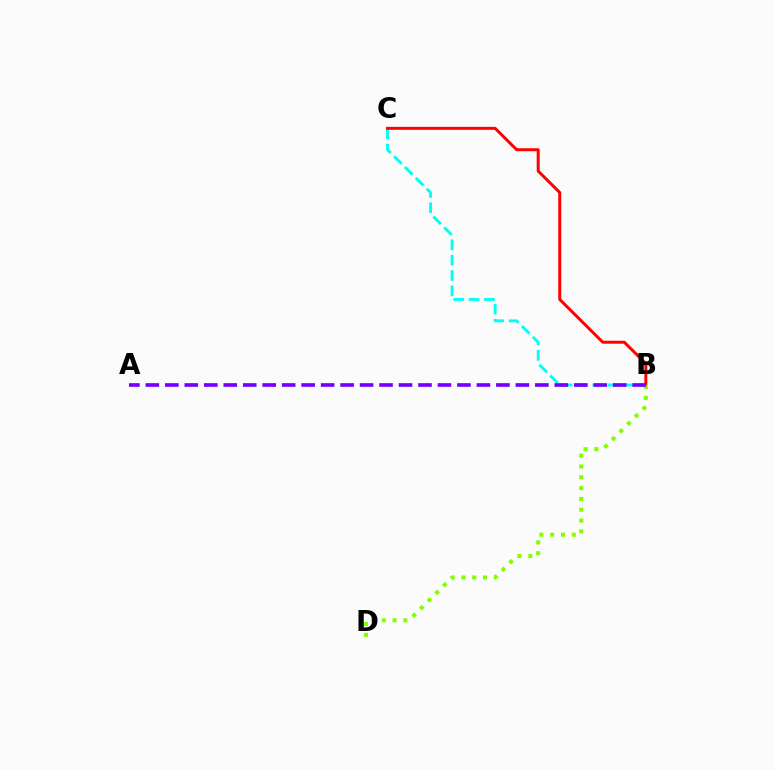{('B', 'C'): [{'color': '#00fff6', 'line_style': 'dashed', 'thickness': 2.08}, {'color': '#ff0000', 'line_style': 'solid', 'thickness': 2.14}], ('B', 'D'): [{'color': '#84ff00', 'line_style': 'dotted', 'thickness': 2.94}], ('A', 'B'): [{'color': '#7200ff', 'line_style': 'dashed', 'thickness': 2.65}]}